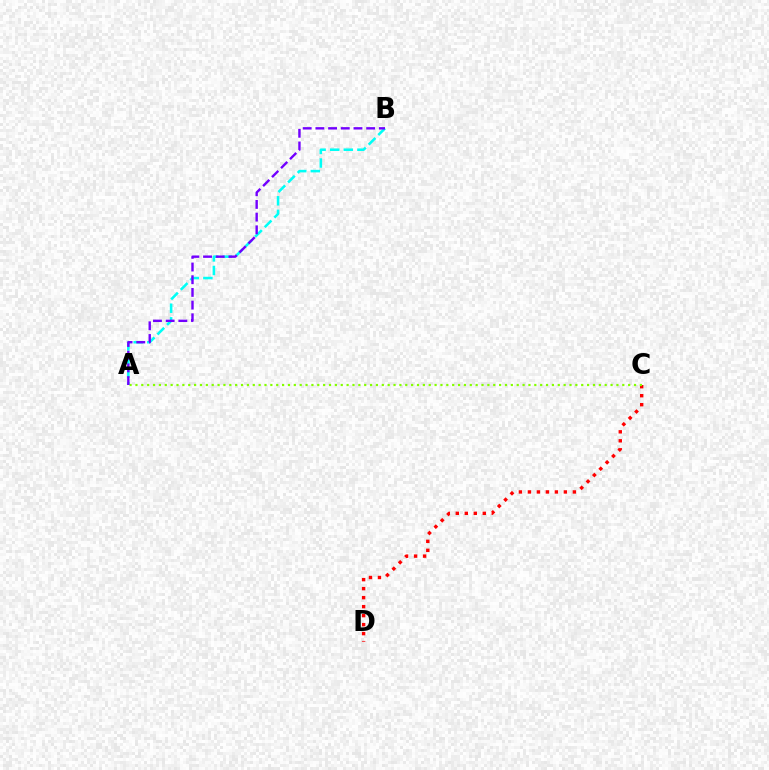{('A', 'B'): [{'color': '#00fff6', 'line_style': 'dashed', 'thickness': 1.85}, {'color': '#7200ff', 'line_style': 'dashed', 'thickness': 1.72}], ('C', 'D'): [{'color': '#ff0000', 'line_style': 'dotted', 'thickness': 2.44}], ('A', 'C'): [{'color': '#84ff00', 'line_style': 'dotted', 'thickness': 1.59}]}